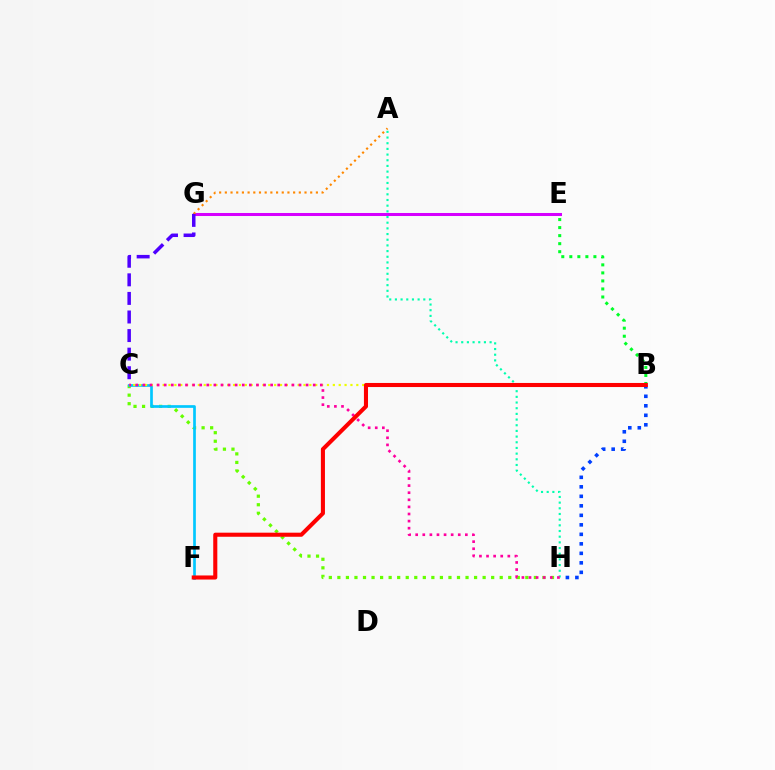{('B', 'E'): [{'color': '#00ff27', 'line_style': 'dotted', 'thickness': 2.18}], ('E', 'G'): [{'color': '#d600ff', 'line_style': 'solid', 'thickness': 2.17}], ('B', 'H'): [{'color': '#003fff', 'line_style': 'dotted', 'thickness': 2.58}], ('A', 'H'): [{'color': '#00ffaf', 'line_style': 'dotted', 'thickness': 1.54}], ('C', 'H'): [{'color': '#66ff00', 'line_style': 'dotted', 'thickness': 2.32}, {'color': '#ff00a0', 'line_style': 'dotted', 'thickness': 1.93}], ('C', 'F'): [{'color': '#00c7ff', 'line_style': 'solid', 'thickness': 1.94}], ('A', 'G'): [{'color': '#ff8800', 'line_style': 'dotted', 'thickness': 1.55}], ('C', 'G'): [{'color': '#4f00ff', 'line_style': 'dashed', 'thickness': 2.52}], ('B', 'C'): [{'color': '#eeff00', 'line_style': 'dotted', 'thickness': 1.59}], ('B', 'F'): [{'color': '#ff0000', 'line_style': 'solid', 'thickness': 2.93}]}